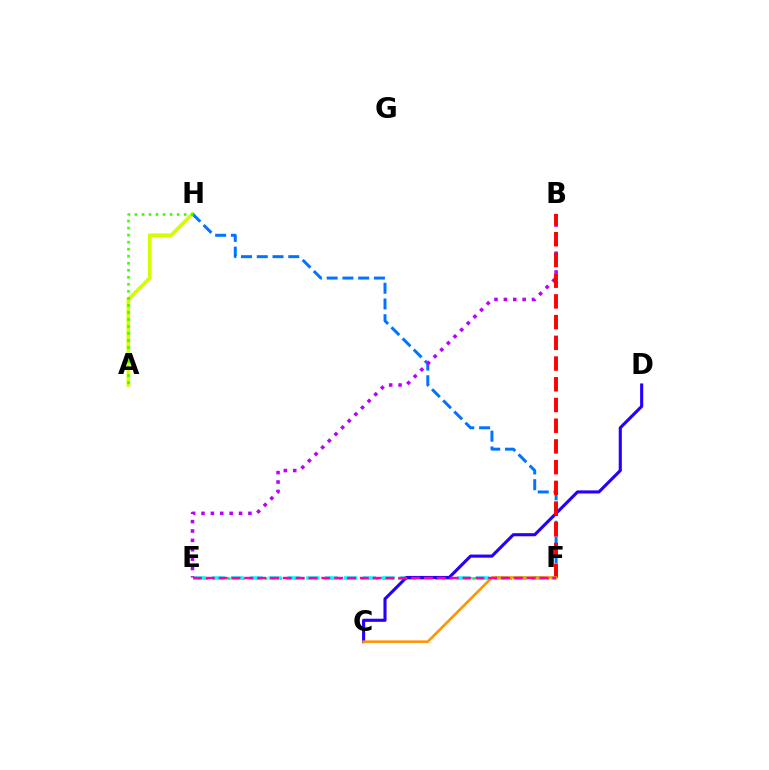{('A', 'H'): [{'color': '#d1ff00', 'line_style': 'solid', 'thickness': 2.68}, {'color': '#3dff00', 'line_style': 'dotted', 'thickness': 1.91}], ('F', 'H'): [{'color': '#0074ff', 'line_style': 'dashed', 'thickness': 2.14}], ('E', 'F'): [{'color': '#00ff5c', 'line_style': 'dotted', 'thickness': 2.01}, {'color': '#00fff6', 'line_style': 'dashed', 'thickness': 2.56}, {'color': '#ff00ac', 'line_style': 'dashed', 'thickness': 1.74}], ('C', 'D'): [{'color': '#2500ff', 'line_style': 'solid', 'thickness': 2.23}], ('B', 'E'): [{'color': '#b900ff', 'line_style': 'dotted', 'thickness': 2.55}], ('B', 'F'): [{'color': '#ff0000', 'line_style': 'dashed', 'thickness': 2.81}], ('C', 'F'): [{'color': '#ff9400', 'line_style': 'solid', 'thickness': 1.86}]}